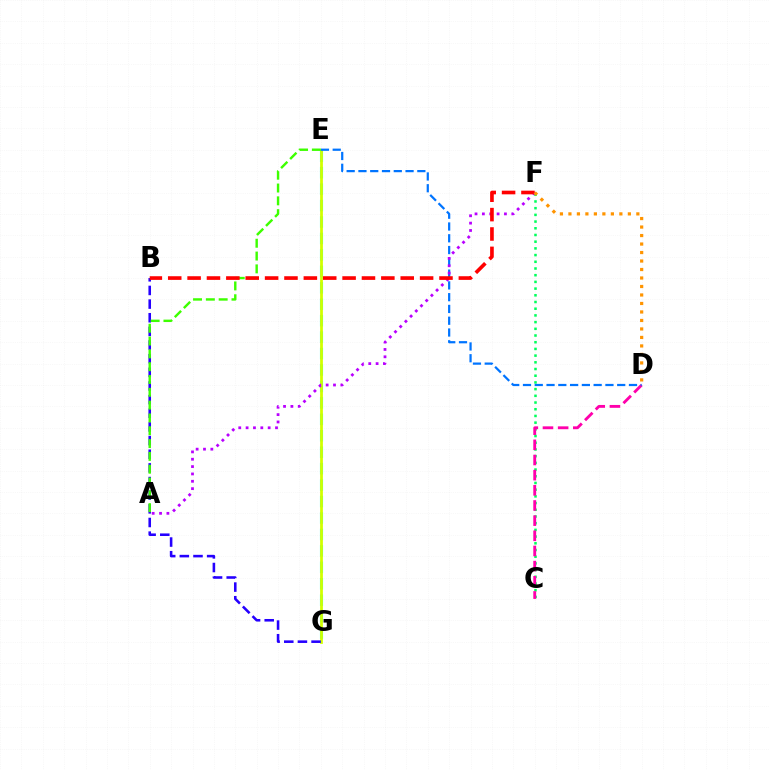{('E', 'G'): [{'color': '#00fff6', 'line_style': 'dashed', 'thickness': 2.23}, {'color': '#d1ff00', 'line_style': 'solid', 'thickness': 1.99}], ('C', 'F'): [{'color': '#00ff5c', 'line_style': 'dotted', 'thickness': 1.82}], ('C', 'D'): [{'color': '#ff00ac', 'line_style': 'dashed', 'thickness': 2.06}], ('D', 'E'): [{'color': '#0074ff', 'line_style': 'dashed', 'thickness': 1.6}], ('B', 'G'): [{'color': '#2500ff', 'line_style': 'dashed', 'thickness': 1.85}], ('A', 'F'): [{'color': '#b900ff', 'line_style': 'dotted', 'thickness': 2.0}], ('A', 'E'): [{'color': '#3dff00', 'line_style': 'dashed', 'thickness': 1.74}], ('B', 'F'): [{'color': '#ff0000', 'line_style': 'dashed', 'thickness': 2.63}], ('D', 'F'): [{'color': '#ff9400', 'line_style': 'dotted', 'thickness': 2.31}]}